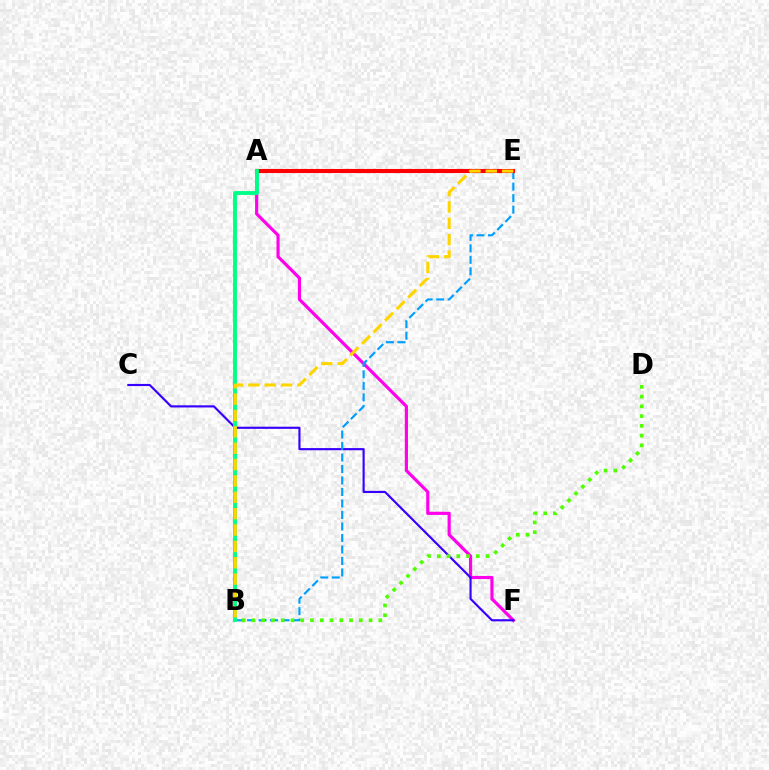{('A', 'F'): [{'color': '#ff00ed', 'line_style': 'solid', 'thickness': 2.27}], ('C', 'F'): [{'color': '#3700ff', 'line_style': 'solid', 'thickness': 1.55}], ('B', 'E'): [{'color': '#009eff', 'line_style': 'dashed', 'thickness': 1.56}, {'color': '#ffd500', 'line_style': 'dashed', 'thickness': 2.22}], ('B', 'D'): [{'color': '#4fff00', 'line_style': 'dotted', 'thickness': 2.65}], ('A', 'E'): [{'color': '#ff0000', 'line_style': 'solid', 'thickness': 2.94}], ('A', 'B'): [{'color': '#00ff86', 'line_style': 'solid', 'thickness': 2.78}]}